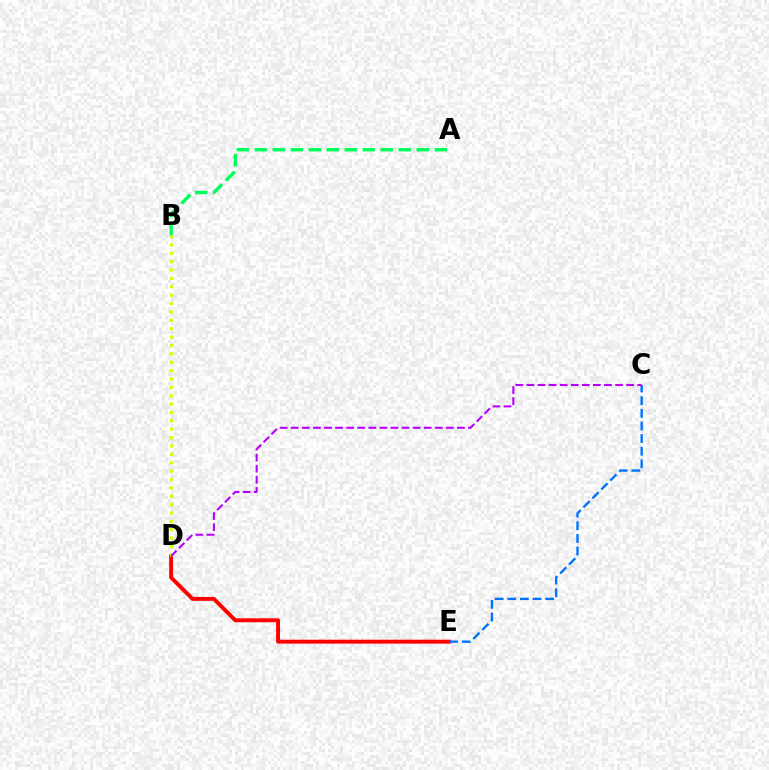{('D', 'E'): [{'color': '#ff0000', 'line_style': 'solid', 'thickness': 2.82}], ('C', 'E'): [{'color': '#0074ff', 'line_style': 'dashed', 'thickness': 1.72}], ('B', 'D'): [{'color': '#d1ff00', 'line_style': 'dotted', 'thickness': 2.28}], ('A', 'B'): [{'color': '#00ff5c', 'line_style': 'dashed', 'thickness': 2.44}], ('C', 'D'): [{'color': '#b900ff', 'line_style': 'dashed', 'thickness': 1.51}]}